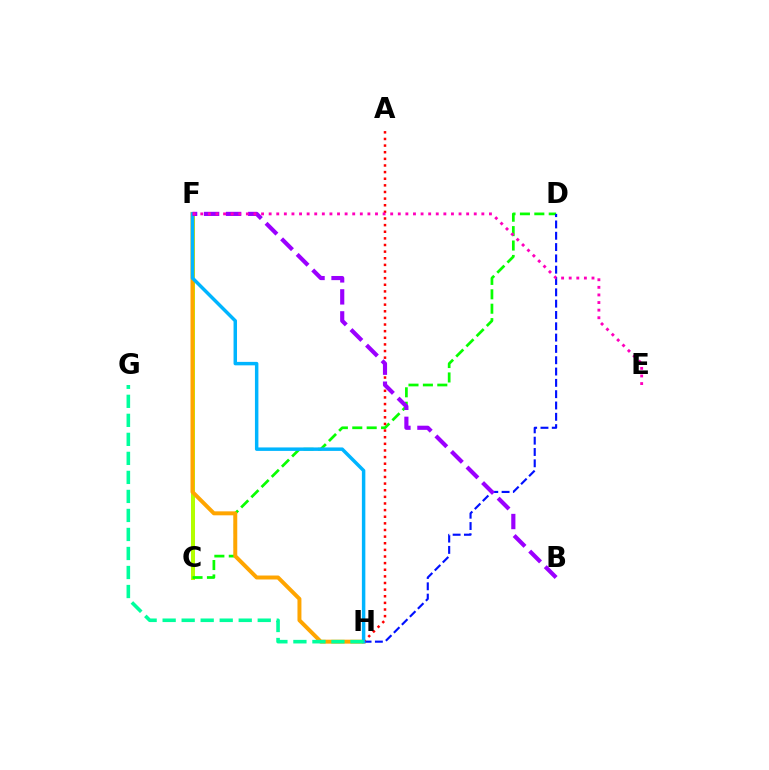{('C', 'F'): [{'color': '#b3ff00', 'line_style': 'solid', 'thickness': 2.89}], ('C', 'D'): [{'color': '#08ff00', 'line_style': 'dashed', 'thickness': 1.96}], ('F', 'H'): [{'color': '#ffa500', 'line_style': 'solid', 'thickness': 2.85}, {'color': '#00b5ff', 'line_style': 'solid', 'thickness': 2.5}], ('D', 'H'): [{'color': '#0010ff', 'line_style': 'dashed', 'thickness': 1.54}], ('A', 'H'): [{'color': '#ff0000', 'line_style': 'dotted', 'thickness': 1.8}], ('B', 'F'): [{'color': '#9b00ff', 'line_style': 'dashed', 'thickness': 2.99}], ('E', 'F'): [{'color': '#ff00bd', 'line_style': 'dotted', 'thickness': 2.06}], ('G', 'H'): [{'color': '#00ff9d', 'line_style': 'dashed', 'thickness': 2.58}]}